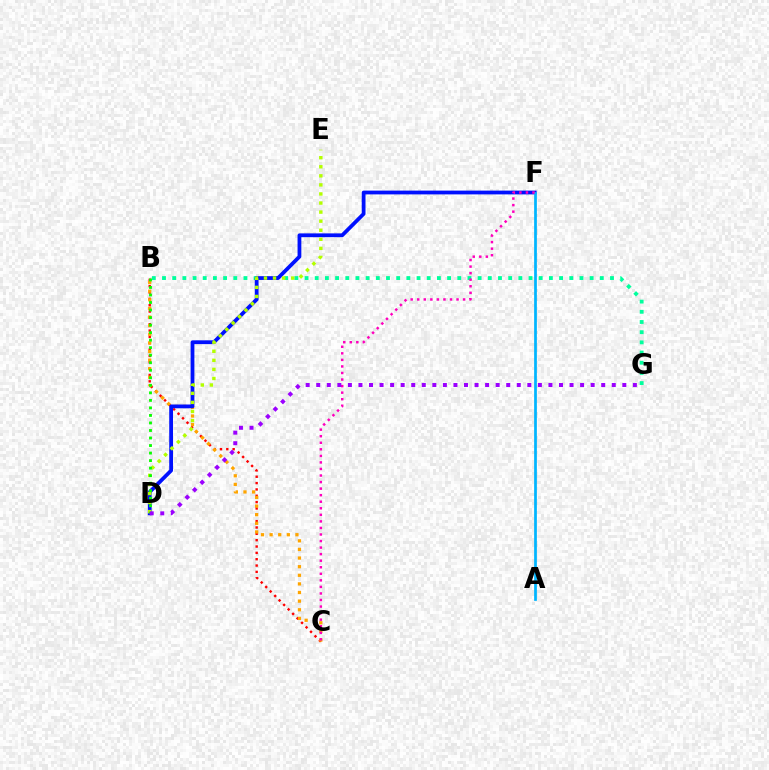{('B', 'G'): [{'color': '#00ff9d', 'line_style': 'dotted', 'thickness': 2.77}], ('B', 'C'): [{'color': '#ff0000', 'line_style': 'dotted', 'thickness': 1.72}, {'color': '#ffa500', 'line_style': 'dotted', 'thickness': 2.34}], ('D', 'F'): [{'color': '#0010ff', 'line_style': 'solid', 'thickness': 2.72}], ('D', 'E'): [{'color': '#b3ff00', 'line_style': 'dotted', 'thickness': 2.46}], ('A', 'F'): [{'color': '#00b5ff', 'line_style': 'solid', 'thickness': 1.97}], ('B', 'D'): [{'color': '#08ff00', 'line_style': 'dotted', 'thickness': 2.05}], ('C', 'F'): [{'color': '#ff00bd', 'line_style': 'dotted', 'thickness': 1.78}], ('D', 'G'): [{'color': '#9b00ff', 'line_style': 'dotted', 'thickness': 2.87}]}